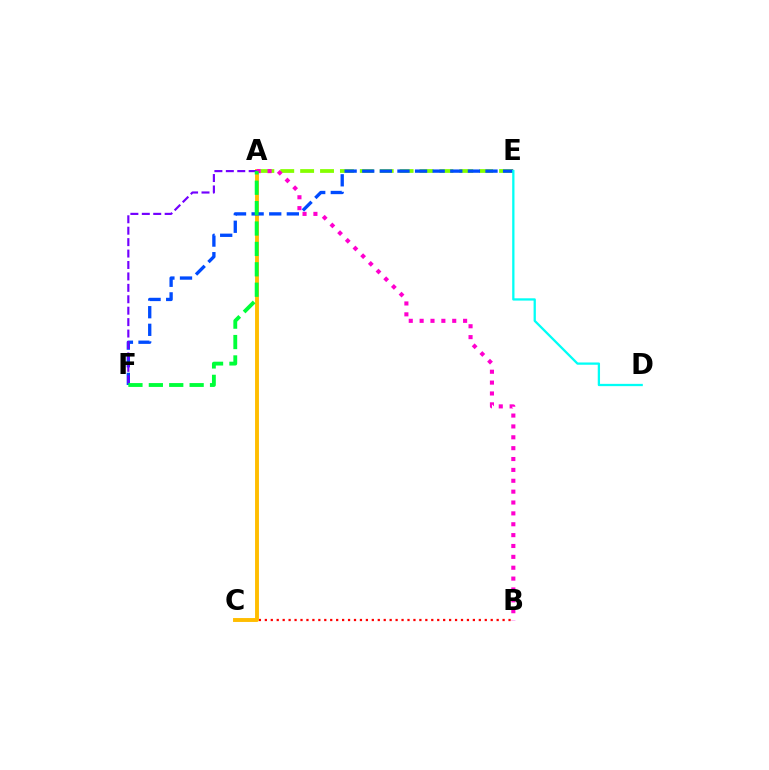{('B', 'C'): [{'color': '#ff0000', 'line_style': 'dotted', 'thickness': 1.62}], ('A', 'C'): [{'color': '#ffbd00', 'line_style': 'solid', 'thickness': 2.81}], ('A', 'E'): [{'color': '#84ff00', 'line_style': 'dashed', 'thickness': 2.7}], ('A', 'B'): [{'color': '#ff00cf', 'line_style': 'dotted', 'thickness': 2.95}], ('E', 'F'): [{'color': '#004bff', 'line_style': 'dashed', 'thickness': 2.39}], ('A', 'F'): [{'color': '#7200ff', 'line_style': 'dashed', 'thickness': 1.55}, {'color': '#00ff39', 'line_style': 'dashed', 'thickness': 2.77}], ('D', 'E'): [{'color': '#00fff6', 'line_style': 'solid', 'thickness': 1.65}]}